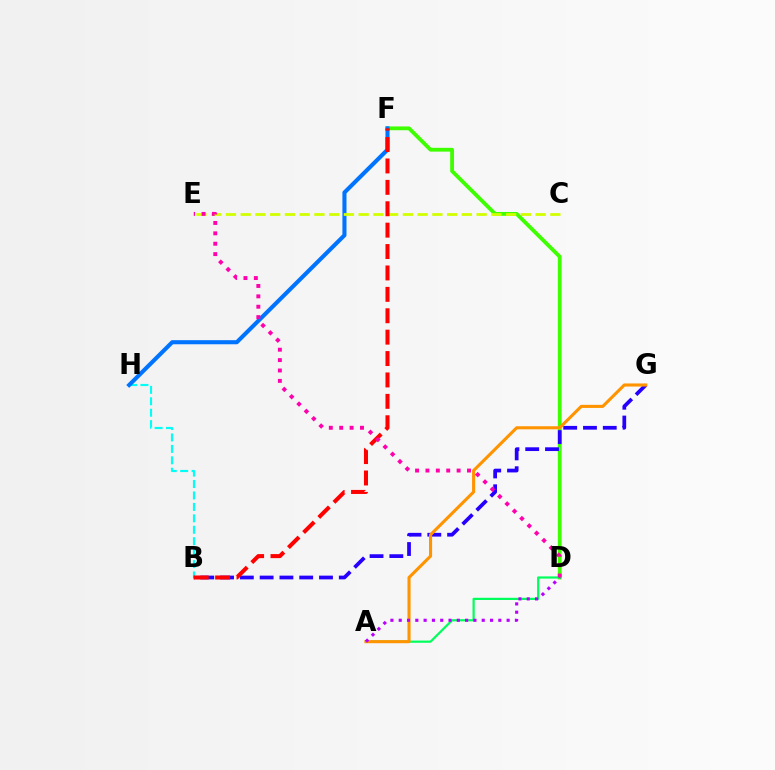{('D', 'F'): [{'color': '#3dff00', 'line_style': 'solid', 'thickness': 2.73}], ('B', 'H'): [{'color': '#00fff6', 'line_style': 'dashed', 'thickness': 1.55}], ('B', 'G'): [{'color': '#2500ff', 'line_style': 'dashed', 'thickness': 2.69}], ('F', 'H'): [{'color': '#0074ff', 'line_style': 'solid', 'thickness': 2.94}], ('A', 'D'): [{'color': '#00ff5c', 'line_style': 'solid', 'thickness': 1.59}, {'color': '#b900ff', 'line_style': 'dotted', 'thickness': 2.26}], ('C', 'E'): [{'color': '#d1ff00', 'line_style': 'dashed', 'thickness': 2.0}], ('A', 'G'): [{'color': '#ff9400', 'line_style': 'solid', 'thickness': 2.22}], ('B', 'F'): [{'color': '#ff0000', 'line_style': 'dashed', 'thickness': 2.91}], ('D', 'E'): [{'color': '#ff00ac', 'line_style': 'dotted', 'thickness': 2.82}]}